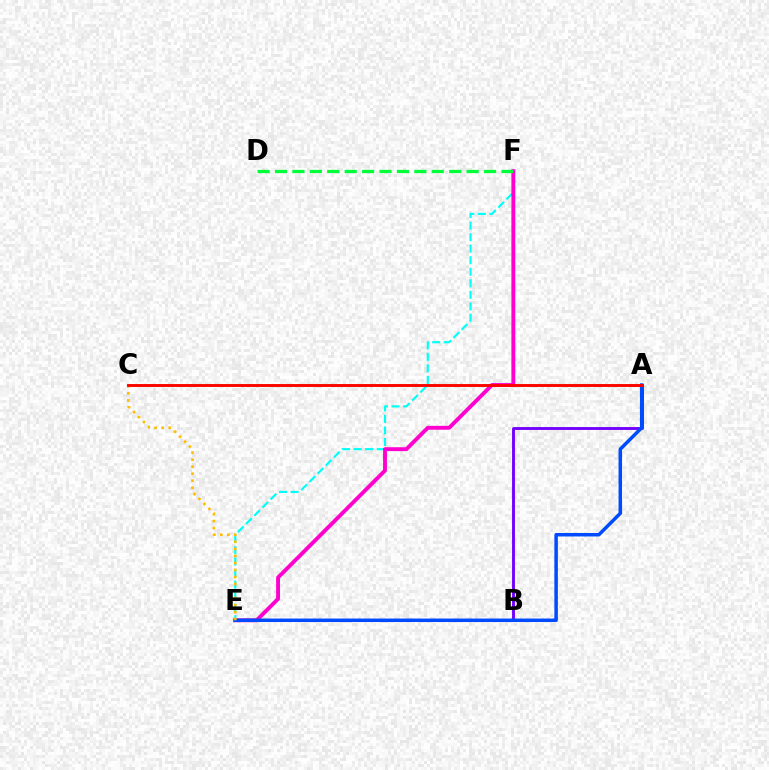{('A', 'C'): [{'color': '#84ff00', 'line_style': 'solid', 'thickness': 1.86}, {'color': '#ff0000', 'line_style': 'solid', 'thickness': 2.06}], ('E', 'F'): [{'color': '#00fff6', 'line_style': 'dashed', 'thickness': 1.57}, {'color': '#ff00cf', 'line_style': 'solid', 'thickness': 2.8}], ('A', 'B'): [{'color': '#7200ff', 'line_style': 'solid', 'thickness': 2.07}], ('A', 'E'): [{'color': '#004bff', 'line_style': 'solid', 'thickness': 2.51}], ('C', 'E'): [{'color': '#ffbd00', 'line_style': 'dotted', 'thickness': 1.91}], ('D', 'F'): [{'color': '#00ff39', 'line_style': 'dashed', 'thickness': 2.37}]}